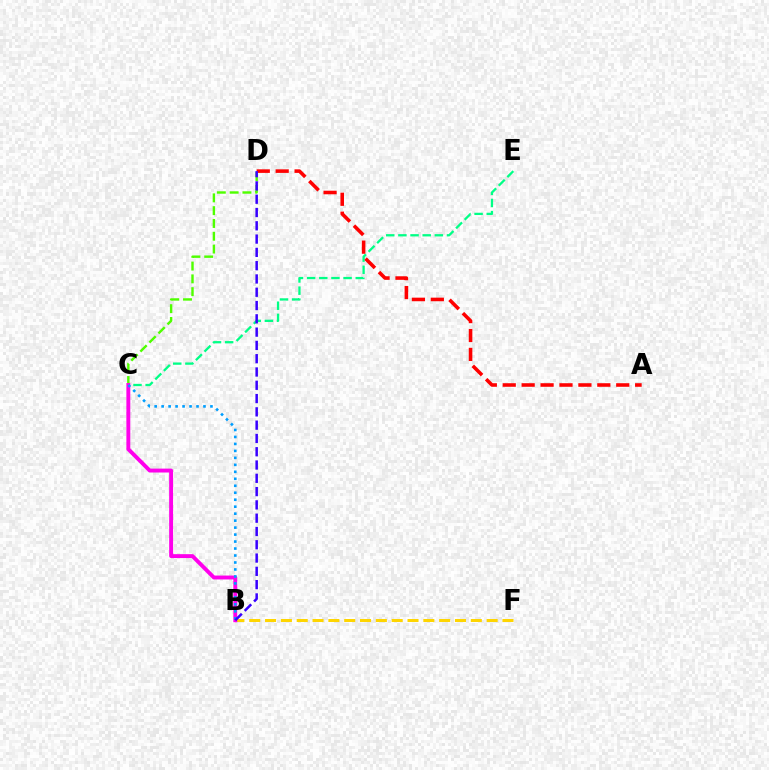{('C', 'D'): [{'color': '#4fff00', 'line_style': 'dashed', 'thickness': 1.74}], ('C', 'E'): [{'color': '#00ff86', 'line_style': 'dashed', 'thickness': 1.65}], ('B', 'F'): [{'color': '#ffd500', 'line_style': 'dashed', 'thickness': 2.15}], ('B', 'C'): [{'color': '#ff00ed', 'line_style': 'solid', 'thickness': 2.81}, {'color': '#009eff', 'line_style': 'dotted', 'thickness': 1.89}], ('A', 'D'): [{'color': '#ff0000', 'line_style': 'dashed', 'thickness': 2.57}], ('B', 'D'): [{'color': '#3700ff', 'line_style': 'dashed', 'thickness': 1.81}]}